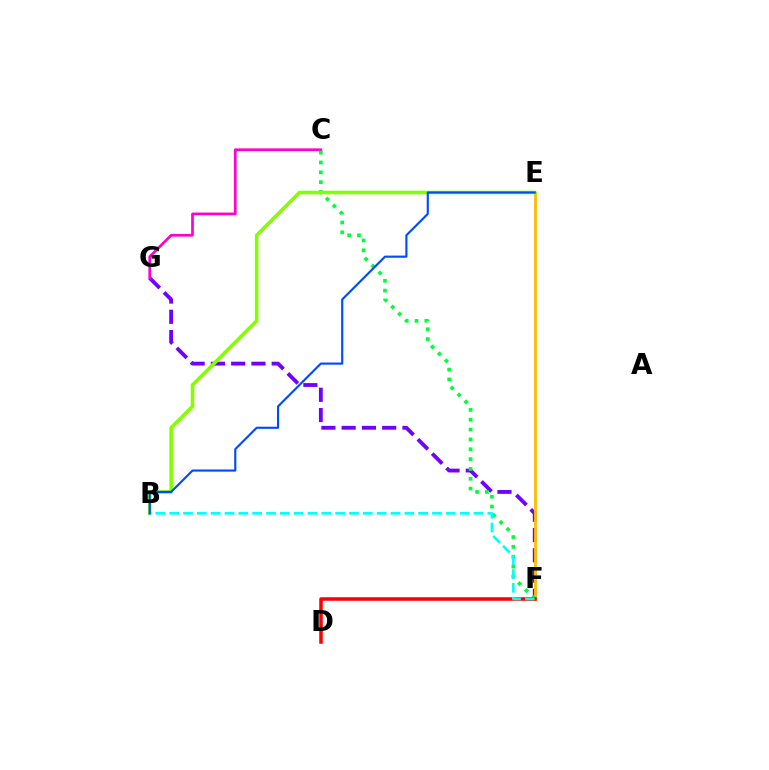{('F', 'G'): [{'color': '#7200ff', 'line_style': 'dashed', 'thickness': 2.75}], ('E', 'F'): [{'color': '#ffbd00', 'line_style': 'solid', 'thickness': 2.03}], ('C', 'G'): [{'color': '#ff00cf', 'line_style': 'solid', 'thickness': 1.94}], ('C', 'F'): [{'color': '#00ff39', 'line_style': 'dotted', 'thickness': 2.67}], ('B', 'E'): [{'color': '#84ff00', 'line_style': 'solid', 'thickness': 2.58}, {'color': '#004bff', 'line_style': 'solid', 'thickness': 1.54}], ('D', 'F'): [{'color': '#ff0000', 'line_style': 'solid', 'thickness': 2.54}], ('B', 'F'): [{'color': '#00fff6', 'line_style': 'dashed', 'thickness': 1.88}]}